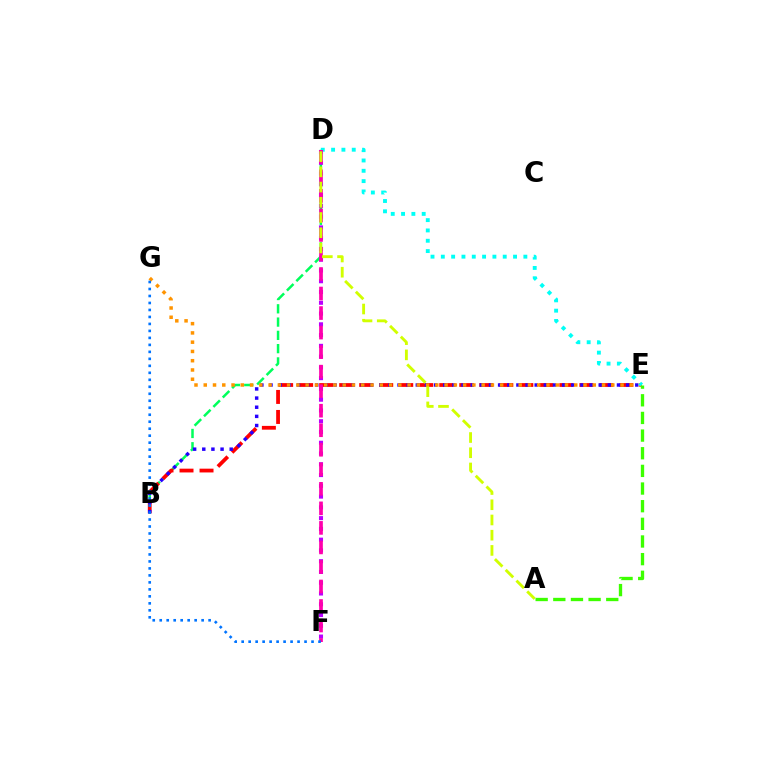{('B', 'D'): [{'color': '#00ff5c', 'line_style': 'dashed', 'thickness': 1.8}], ('B', 'E'): [{'color': '#ff0000', 'line_style': 'dashed', 'thickness': 2.72}, {'color': '#2500ff', 'line_style': 'dotted', 'thickness': 2.48}], ('E', 'G'): [{'color': '#ff9400', 'line_style': 'dotted', 'thickness': 2.52}], ('D', 'E'): [{'color': '#00fff6', 'line_style': 'dotted', 'thickness': 2.8}], ('A', 'E'): [{'color': '#3dff00', 'line_style': 'dashed', 'thickness': 2.4}], ('D', 'F'): [{'color': '#b900ff', 'line_style': 'dotted', 'thickness': 2.93}, {'color': '#ff00ac', 'line_style': 'dashed', 'thickness': 2.65}], ('F', 'G'): [{'color': '#0074ff', 'line_style': 'dotted', 'thickness': 1.9}], ('A', 'D'): [{'color': '#d1ff00', 'line_style': 'dashed', 'thickness': 2.07}]}